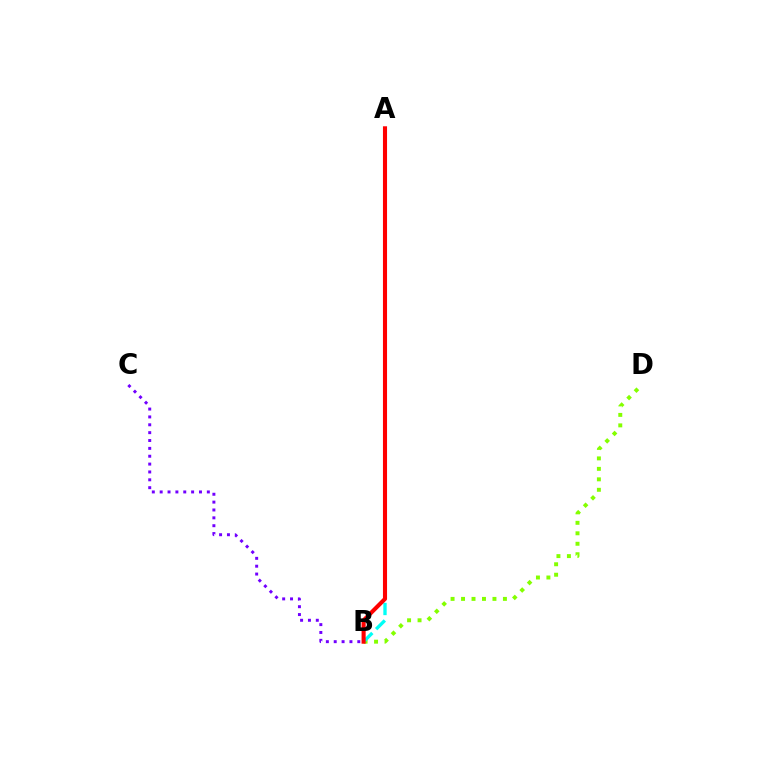{('B', 'C'): [{'color': '#7200ff', 'line_style': 'dotted', 'thickness': 2.14}], ('B', 'D'): [{'color': '#84ff00', 'line_style': 'dotted', 'thickness': 2.84}], ('A', 'B'): [{'color': '#00fff6', 'line_style': 'dashed', 'thickness': 2.4}, {'color': '#ff0000', 'line_style': 'solid', 'thickness': 2.95}]}